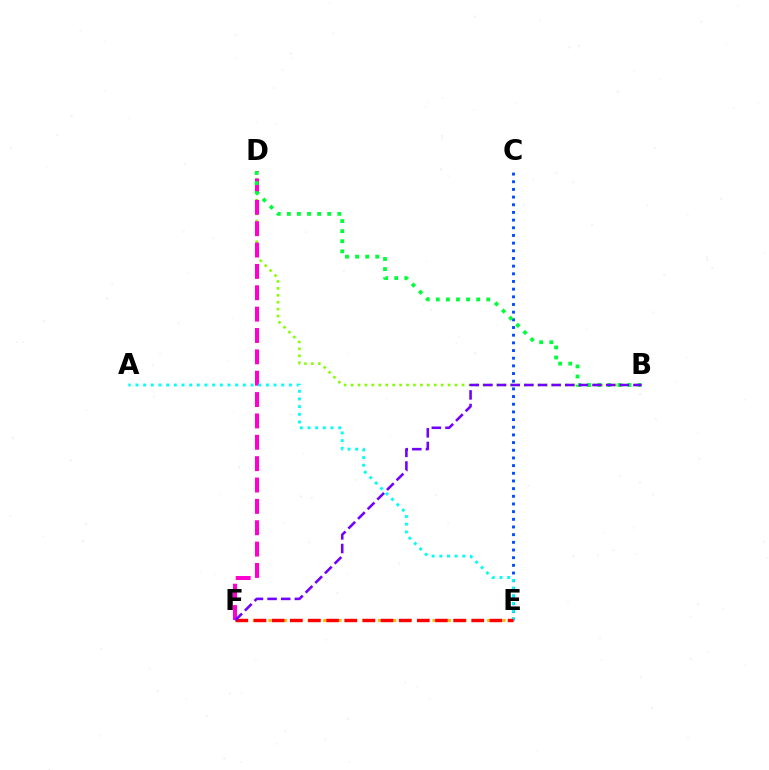{('B', 'D'): [{'color': '#84ff00', 'line_style': 'dotted', 'thickness': 1.88}, {'color': '#00ff39', 'line_style': 'dotted', 'thickness': 2.74}], ('D', 'F'): [{'color': '#ff00cf', 'line_style': 'dashed', 'thickness': 2.9}], ('C', 'E'): [{'color': '#004bff', 'line_style': 'dotted', 'thickness': 2.08}], ('E', 'F'): [{'color': '#ffbd00', 'line_style': 'dotted', 'thickness': 2.12}, {'color': '#ff0000', 'line_style': 'dashed', 'thickness': 2.47}], ('A', 'E'): [{'color': '#00fff6', 'line_style': 'dotted', 'thickness': 2.08}], ('B', 'F'): [{'color': '#7200ff', 'line_style': 'dashed', 'thickness': 1.85}]}